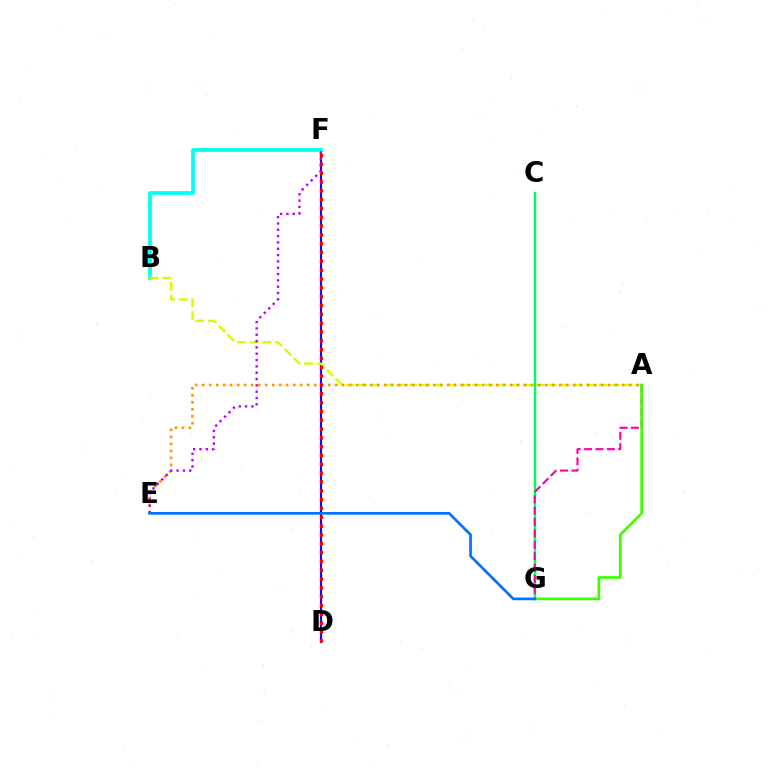{('D', 'F'): [{'color': '#2500ff', 'line_style': 'solid', 'thickness': 1.56}, {'color': '#ff0000', 'line_style': 'dotted', 'thickness': 2.4}], ('B', 'F'): [{'color': '#00fff6', 'line_style': 'solid', 'thickness': 2.66}], ('A', 'B'): [{'color': '#d1ff00', 'line_style': 'dashed', 'thickness': 1.72}], ('A', 'E'): [{'color': '#ff9400', 'line_style': 'dotted', 'thickness': 1.9}], ('E', 'F'): [{'color': '#b900ff', 'line_style': 'dotted', 'thickness': 1.72}], ('C', 'G'): [{'color': '#00ff5c', 'line_style': 'solid', 'thickness': 1.76}], ('A', 'G'): [{'color': '#ff00ac', 'line_style': 'dashed', 'thickness': 1.55}, {'color': '#3dff00', 'line_style': 'solid', 'thickness': 1.95}], ('E', 'G'): [{'color': '#0074ff', 'line_style': 'solid', 'thickness': 1.95}]}